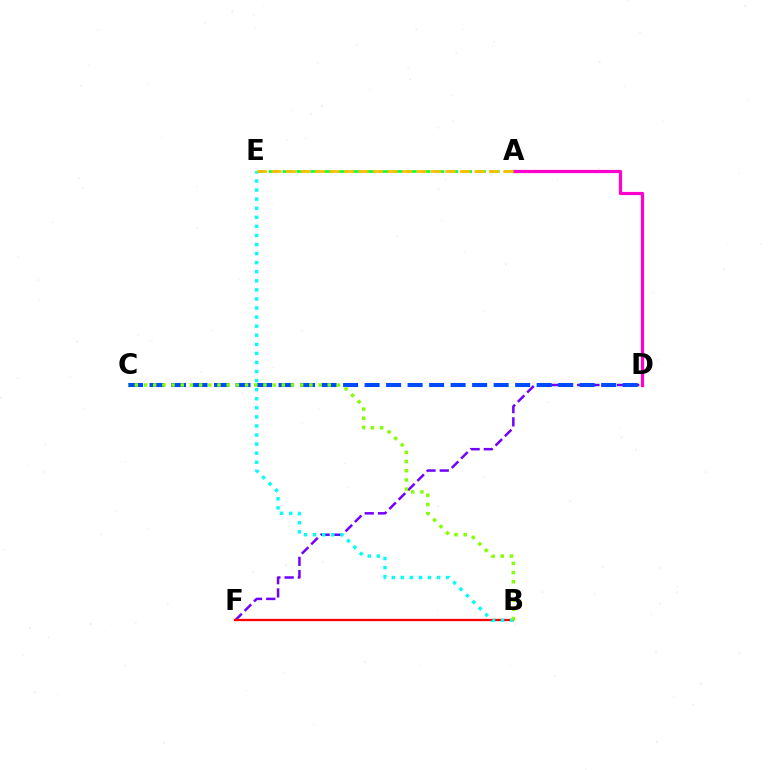{('D', 'F'): [{'color': '#7200ff', 'line_style': 'dashed', 'thickness': 1.8}], ('A', 'D'): [{'color': '#ff00cf', 'line_style': 'solid', 'thickness': 2.3}], ('B', 'F'): [{'color': '#ff0000', 'line_style': 'solid', 'thickness': 1.64}], ('C', 'D'): [{'color': '#004bff', 'line_style': 'dashed', 'thickness': 2.92}], ('B', 'E'): [{'color': '#00fff6', 'line_style': 'dotted', 'thickness': 2.46}], ('B', 'C'): [{'color': '#84ff00', 'line_style': 'dotted', 'thickness': 2.5}], ('A', 'E'): [{'color': '#00ff39', 'line_style': 'dashed', 'thickness': 1.88}, {'color': '#ffbd00', 'line_style': 'dashed', 'thickness': 1.97}]}